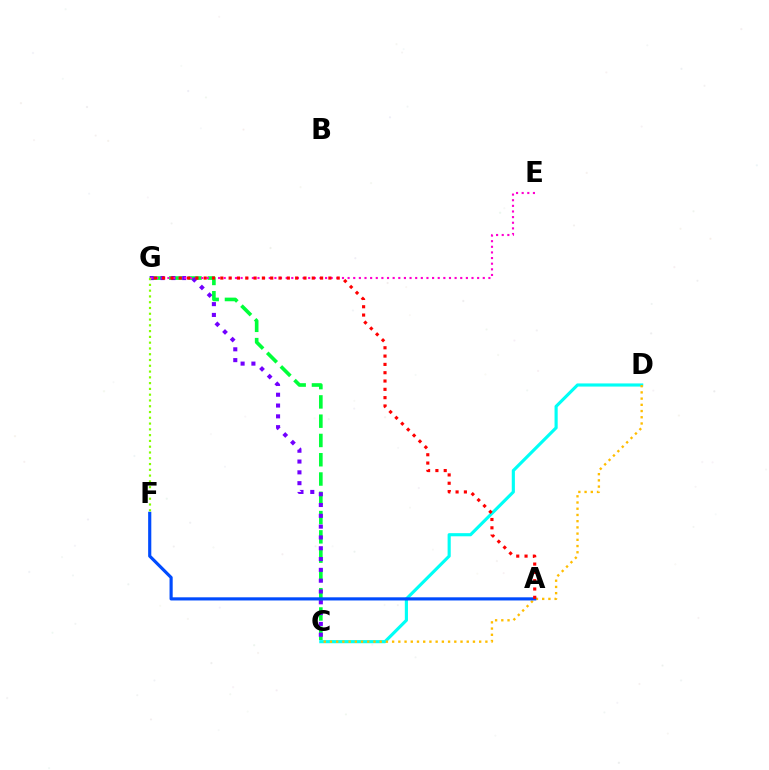{('C', 'G'): [{'color': '#00ff39', 'line_style': 'dashed', 'thickness': 2.62}, {'color': '#7200ff', 'line_style': 'dotted', 'thickness': 2.94}], ('C', 'D'): [{'color': '#00fff6', 'line_style': 'solid', 'thickness': 2.26}, {'color': '#ffbd00', 'line_style': 'dotted', 'thickness': 1.69}], ('A', 'F'): [{'color': '#004bff', 'line_style': 'solid', 'thickness': 2.27}], ('E', 'G'): [{'color': '#ff00cf', 'line_style': 'dotted', 'thickness': 1.53}], ('A', 'G'): [{'color': '#ff0000', 'line_style': 'dotted', 'thickness': 2.26}], ('F', 'G'): [{'color': '#84ff00', 'line_style': 'dotted', 'thickness': 1.57}]}